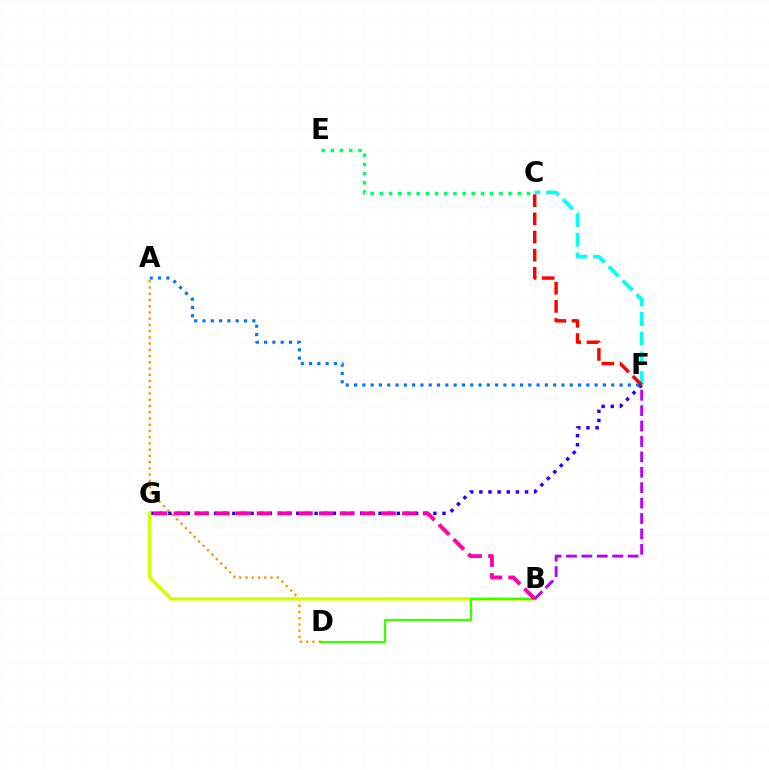{('A', 'D'): [{'color': '#ff9400', 'line_style': 'dotted', 'thickness': 1.69}], ('F', 'G'): [{'color': '#2500ff', 'line_style': 'dotted', 'thickness': 2.48}], ('B', 'G'): [{'color': '#d1ff00', 'line_style': 'solid', 'thickness': 2.4}, {'color': '#ff00ac', 'line_style': 'dashed', 'thickness': 2.82}], ('C', 'F'): [{'color': '#00fff6', 'line_style': 'dashed', 'thickness': 2.68}, {'color': '#ff0000', 'line_style': 'dashed', 'thickness': 2.47}], ('B', 'D'): [{'color': '#3dff00', 'line_style': 'solid', 'thickness': 1.63}], ('B', 'F'): [{'color': '#b900ff', 'line_style': 'dashed', 'thickness': 2.09}], ('C', 'E'): [{'color': '#00ff5c', 'line_style': 'dotted', 'thickness': 2.5}], ('A', 'F'): [{'color': '#0074ff', 'line_style': 'dotted', 'thickness': 2.25}]}